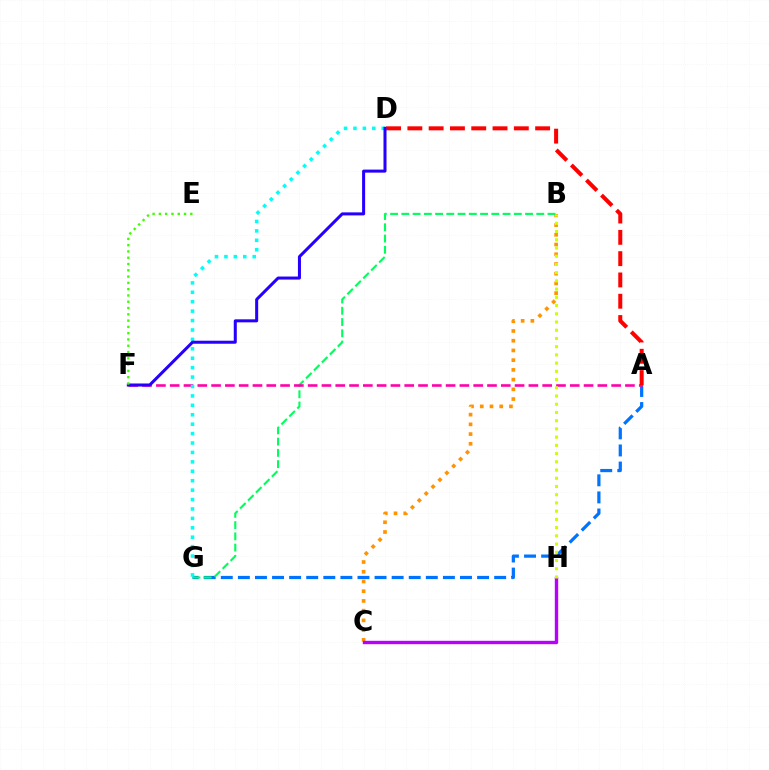{('A', 'G'): [{'color': '#0074ff', 'line_style': 'dashed', 'thickness': 2.32}], ('B', 'C'): [{'color': '#ff9400', 'line_style': 'dotted', 'thickness': 2.64}], ('C', 'H'): [{'color': '#b900ff', 'line_style': 'solid', 'thickness': 2.43}], ('B', 'G'): [{'color': '#00ff5c', 'line_style': 'dashed', 'thickness': 1.53}], ('A', 'F'): [{'color': '#ff00ac', 'line_style': 'dashed', 'thickness': 1.87}], ('A', 'D'): [{'color': '#ff0000', 'line_style': 'dashed', 'thickness': 2.89}], ('D', 'G'): [{'color': '#00fff6', 'line_style': 'dotted', 'thickness': 2.56}], ('D', 'F'): [{'color': '#2500ff', 'line_style': 'solid', 'thickness': 2.18}], ('E', 'F'): [{'color': '#3dff00', 'line_style': 'dotted', 'thickness': 1.71}], ('B', 'H'): [{'color': '#d1ff00', 'line_style': 'dotted', 'thickness': 2.23}]}